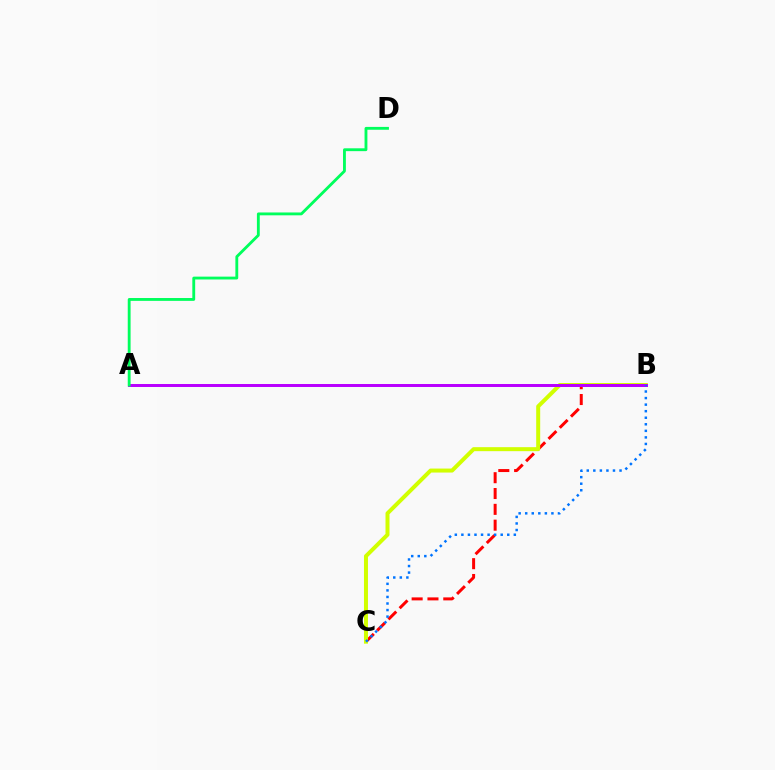{('B', 'C'): [{'color': '#ff0000', 'line_style': 'dashed', 'thickness': 2.15}, {'color': '#d1ff00', 'line_style': 'solid', 'thickness': 2.87}, {'color': '#0074ff', 'line_style': 'dotted', 'thickness': 1.78}], ('A', 'B'): [{'color': '#b900ff', 'line_style': 'solid', 'thickness': 2.14}], ('A', 'D'): [{'color': '#00ff5c', 'line_style': 'solid', 'thickness': 2.05}]}